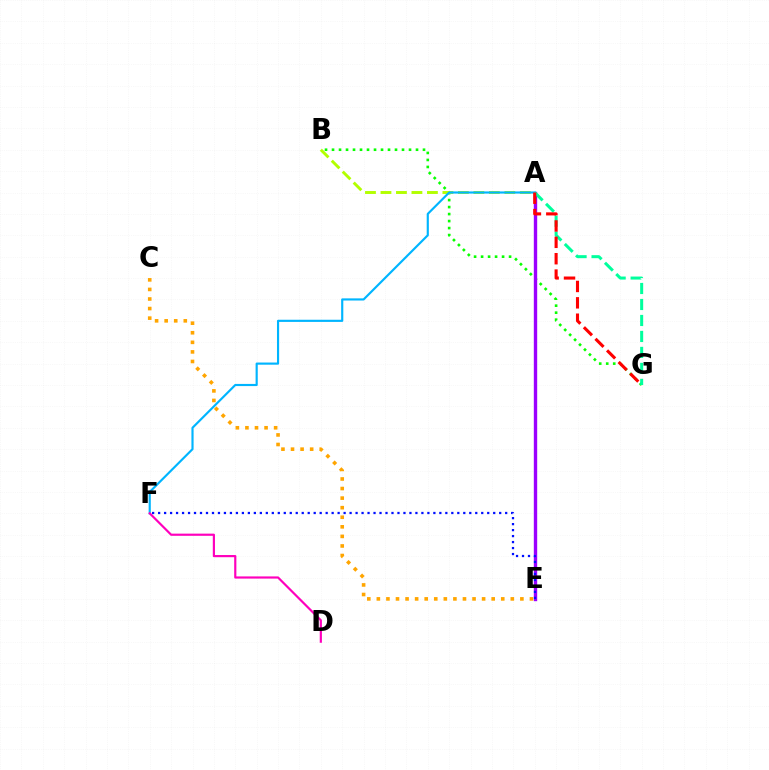{('B', 'G'): [{'color': '#08ff00', 'line_style': 'dotted', 'thickness': 1.9}], ('A', 'B'): [{'color': '#b3ff00', 'line_style': 'dashed', 'thickness': 2.1}], ('A', 'E'): [{'color': '#9b00ff', 'line_style': 'solid', 'thickness': 2.43}], ('A', 'F'): [{'color': '#00b5ff', 'line_style': 'solid', 'thickness': 1.55}], ('D', 'F'): [{'color': '#ff00bd', 'line_style': 'solid', 'thickness': 1.57}], ('A', 'G'): [{'color': '#00ff9d', 'line_style': 'dashed', 'thickness': 2.17}, {'color': '#ff0000', 'line_style': 'dashed', 'thickness': 2.22}], ('E', 'F'): [{'color': '#0010ff', 'line_style': 'dotted', 'thickness': 1.63}], ('C', 'E'): [{'color': '#ffa500', 'line_style': 'dotted', 'thickness': 2.6}]}